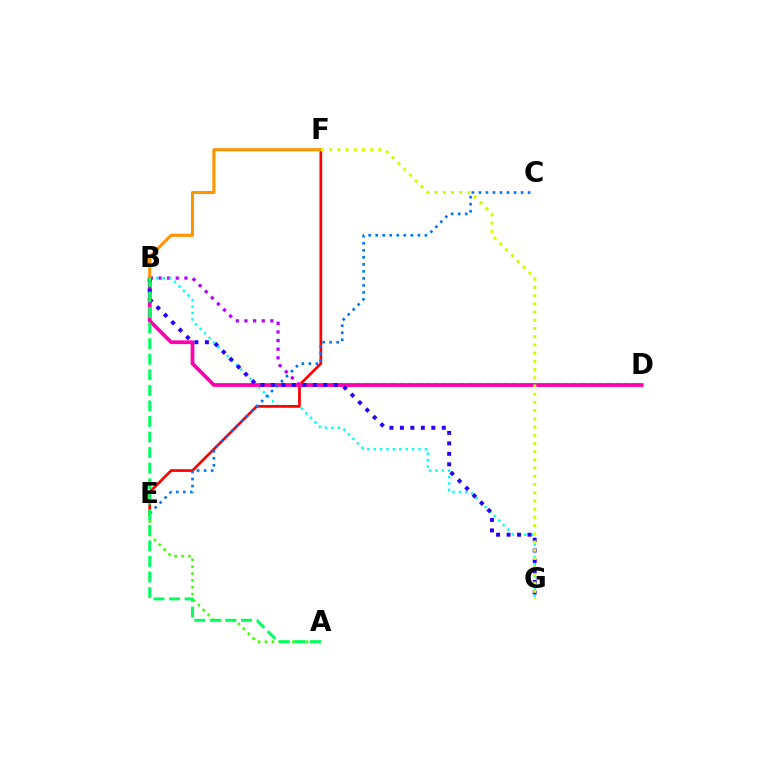{('B', 'D'): [{'color': '#b900ff', 'line_style': 'dotted', 'thickness': 2.35}, {'color': '#ff00ac', 'line_style': 'solid', 'thickness': 2.69}], ('A', 'E'): [{'color': '#3dff00', 'line_style': 'dotted', 'thickness': 1.86}], ('B', 'G'): [{'color': '#00fff6', 'line_style': 'dotted', 'thickness': 1.74}, {'color': '#2500ff', 'line_style': 'dotted', 'thickness': 2.85}], ('E', 'F'): [{'color': '#ff0000', 'line_style': 'solid', 'thickness': 1.95}], ('B', 'F'): [{'color': '#ff9400', 'line_style': 'solid', 'thickness': 2.21}], ('F', 'G'): [{'color': '#d1ff00', 'line_style': 'dotted', 'thickness': 2.23}], ('C', 'E'): [{'color': '#0074ff', 'line_style': 'dotted', 'thickness': 1.91}], ('A', 'B'): [{'color': '#00ff5c', 'line_style': 'dashed', 'thickness': 2.11}]}